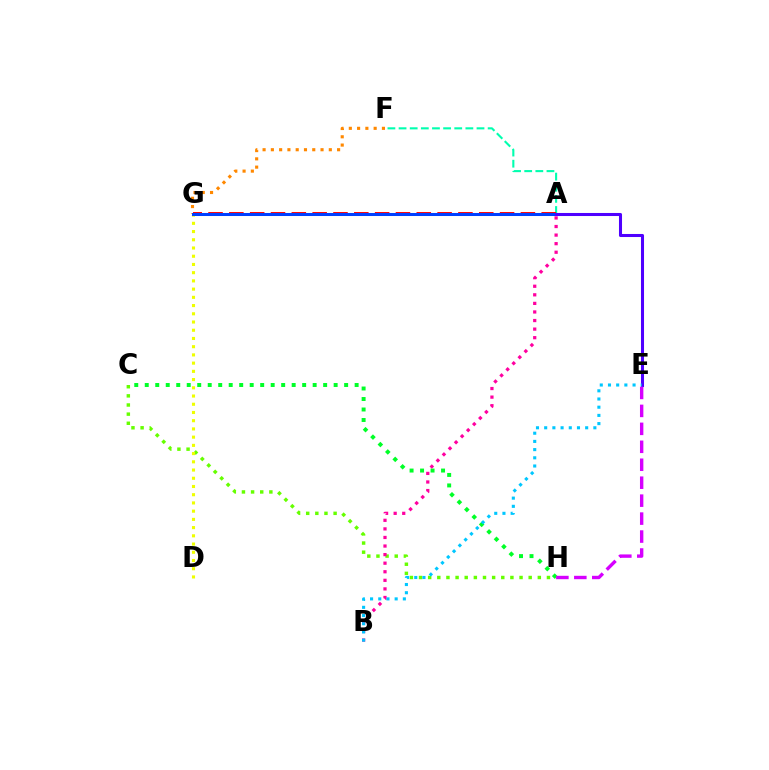{('C', 'H'): [{'color': '#66ff00', 'line_style': 'dotted', 'thickness': 2.48}, {'color': '#00ff27', 'line_style': 'dotted', 'thickness': 2.85}], ('A', 'F'): [{'color': '#00ffaf', 'line_style': 'dashed', 'thickness': 1.51}], ('A', 'G'): [{'color': '#ff0000', 'line_style': 'dashed', 'thickness': 2.83}, {'color': '#003fff', 'line_style': 'solid', 'thickness': 2.18}], ('F', 'G'): [{'color': '#ff8800', 'line_style': 'dotted', 'thickness': 2.25}], ('D', 'G'): [{'color': '#eeff00', 'line_style': 'dotted', 'thickness': 2.23}], ('A', 'E'): [{'color': '#4f00ff', 'line_style': 'solid', 'thickness': 2.2}], ('A', 'B'): [{'color': '#ff00a0', 'line_style': 'dotted', 'thickness': 2.33}], ('E', 'H'): [{'color': '#d600ff', 'line_style': 'dashed', 'thickness': 2.44}], ('B', 'E'): [{'color': '#00c7ff', 'line_style': 'dotted', 'thickness': 2.23}]}